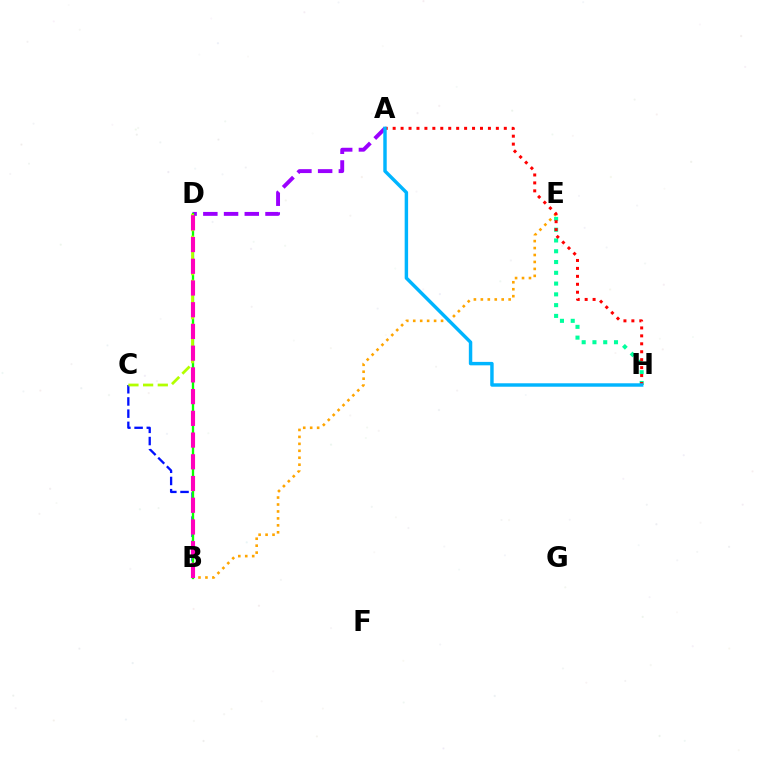{('B', 'E'): [{'color': '#ffa500', 'line_style': 'dotted', 'thickness': 1.89}], ('A', 'D'): [{'color': '#9b00ff', 'line_style': 'dashed', 'thickness': 2.81}], ('E', 'H'): [{'color': '#00ff9d', 'line_style': 'dotted', 'thickness': 2.93}], ('B', 'C'): [{'color': '#0010ff', 'line_style': 'dashed', 'thickness': 1.66}], ('B', 'D'): [{'color': '#08ff00', 'line_style': 'solid', 'thickness': 1.68}, {'color': '#ff00bd', 'line_style': 'dashed', 'thickness': 2.95}], ('A', 'H'): [{'color': '#ff0000', 'line_style': 'dotted', 'thickness': 2.16}, {'color': '#00b5ff', 'line_style': 'solid', 'thickness': 2.47}], ('C', 'D'): [{'color': '#b3ff00', 'line_style': 'dashed', 'thickness': 1.99}]}